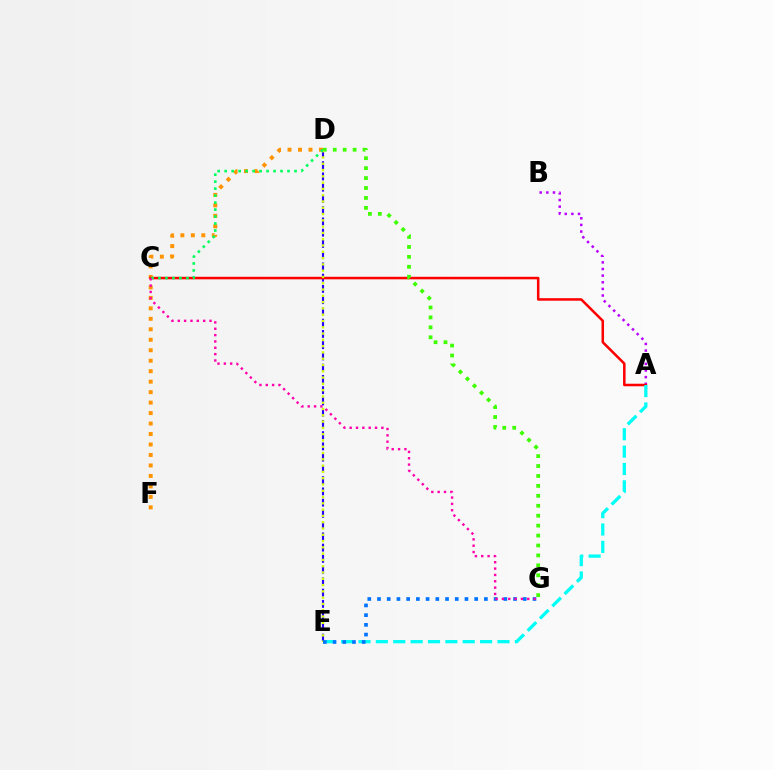{('D', 'F'): [{'color': '#ff9400', 'line_style': 'dotted', 'thickness': 2.85}], ('D', 'E'): [{'color': '#2500ff', 'line_style': 'dashed', 'thickness': 1.53}, {'color': '#d1ff00', 'line_style': 'dotted', 'thickness': 1.71}], ('A', 'B'): [{'color': '#b900ff', 'line_style': 'dotted', 'thickness': 1.8}], ('A', 'C'): [{'color': '#ff0000', 'line_style': 'solid', 'thickness': 1.82}], ('A', 'E'): [{'color': '#00fff6', 'line_style': 'dashed', 'thickness': 2.36}], ('D', 'G'): [{'color': '#3dff00', 'line_style': 'dotted', 'thickness': 2.7}], ('E', 'G'): [{'color': '#0074ff', 'line_style': 'dotted', 'thickness': 2.64}], ('C', 'D'): [{'color': '#00ff5c', 'line_style': 'dotted', 'thickness': 1.9}], ('C', 'G'): [{'color': '#ff00ac', 'line_style': 'dotted', 'thickness': 1.72}]}